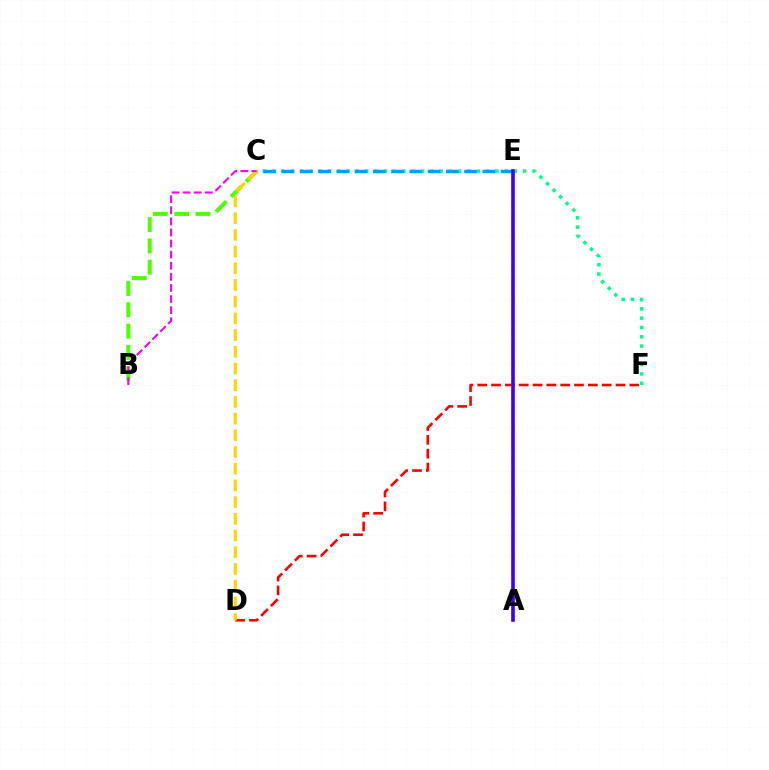{('B', 'C'): [{'color': '#4fff00', 'line_style': 'dashed', 'thickness': 2.9}, {'color': '#ff00ed', 'line_style': 'dashed', 'thickness': 1.51}], ('C', 'F'): [{'color': '#00ff86', 'line_style': 'dotted', 'thickness': 2.53}], ('C', 'E'): [{'color': '#009eff', 'line_style': 'dashed', 'thickness': 2.48}], ('D', 'F'): [{'color': '#ff0000', 'line_style': 'dashed', 'thickness': 1.88}], ('A', 'E'): [{'color': '#3700ff', 'line_style': 'solid', 'thickness': 2.6}], ('C', 'D'): [{'color': '#ffd500', 'line_style': 'dashed', 'thickness': 2.27}]}